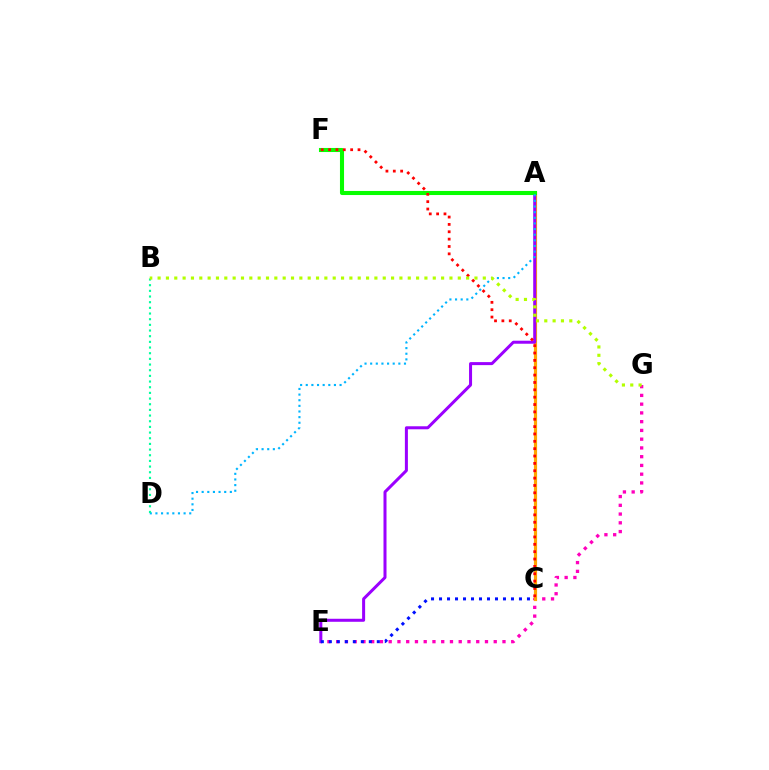{('E', 'G'): [{'color': '#ff00bd', 'line_style': 'dotted', 'thickness': 2.38}], ('A', 'C'): [{'color': '#ffa500', 'line_style': 'solid', 'thickness': 2.28}], ('A', 'E'): [{'color': '#9b00ff', 'line_style': 'solid', 'thickness': 2.17}], ('C', 'E'): [{'color': '#0010ff', 'line_style': 'dotted', 'thickness': 2.17}], ('A', 'F'): [{'color': '#08ff00', 'line_style': 'solid', 'thickness': 2.94}], ('C', 'F'): [{'color': '#ff0000', 'line_style': 'dotted', 'thickness': 2.0}], ('A', 'D'): [{'color': '#00b5ff', 'line_style': 'dotted', 'thickness': 1.53}], ('B', 'D'): [{'color': '#00ff9d', 'line_style': 'dotted', 'thickness': 1.54}], ('B', 'G'): [{'color': '#b3ff00', 'line_style': 'dotted', 'thickness': 2.27}]}